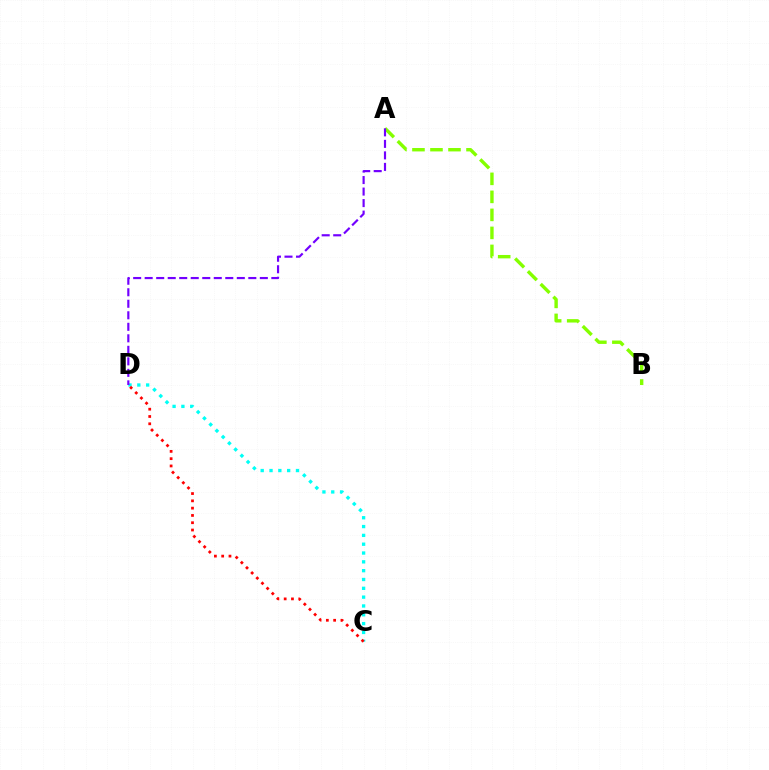{('C', 'D'): [{'color': '#00fff6', 'line_style': 'dotted', 'thickness': 2.4}, {'color': '#ff0000', 'line_style': 'dotted', 'thickness': 1.98}], ('A', 'B'): [{'color': '#84ff00', 'line_style': 'dashed', 'thickness': 2.45}], ('A', 'D'): [{'color': '#7200ff', 'line_style': 'dashed', 'thickness': 1.56}]}